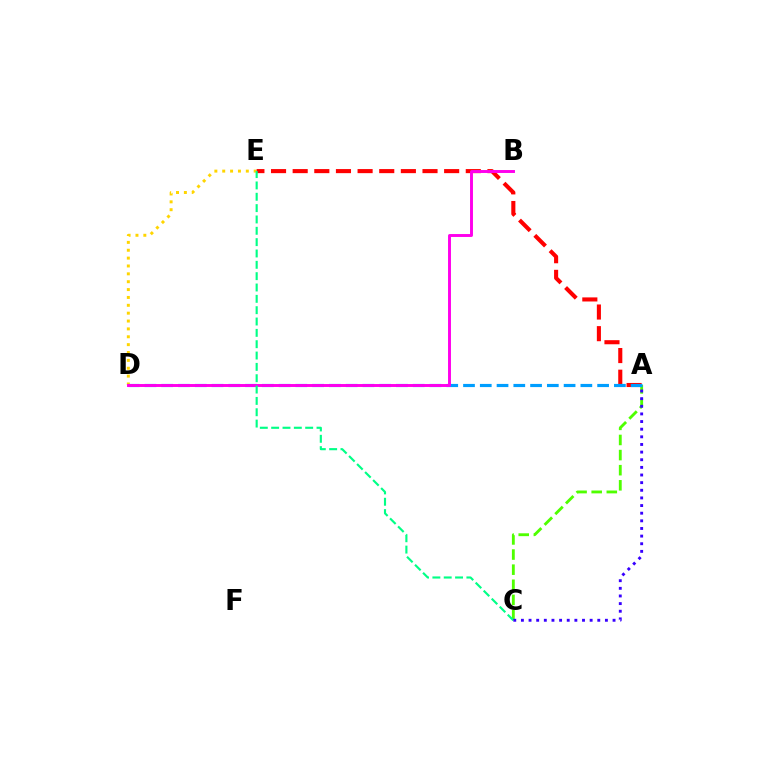{('A', 'C'): [{'color': '#4fff00', 'line_style': 'dashed', 'thickness': 2.05}, {'color': '#3700ff', 'line_style': 'dotted', 'thickness': 2.07}], ('D', 'E'): [{'color': '#ffd500', 'line_style': 'dotted', 'thickness': 2.14}], ('A', 'E'): [{'color': '#ff0000', 'line_style': 'dashed', 'thickness': 2.94}], ('A', 'D'): [{'color': '#009eff', 'line_style': 'dashed', 'thickness': 2.28}], ('B', 'D'): [{'color': '#ff00ed', 'line_style': 'solid', 'thickness': 2.11}], ('C', 'E'): [{'color': '#00ff86', 'line_style': 'dashed', 'thickness': 1.54}]}